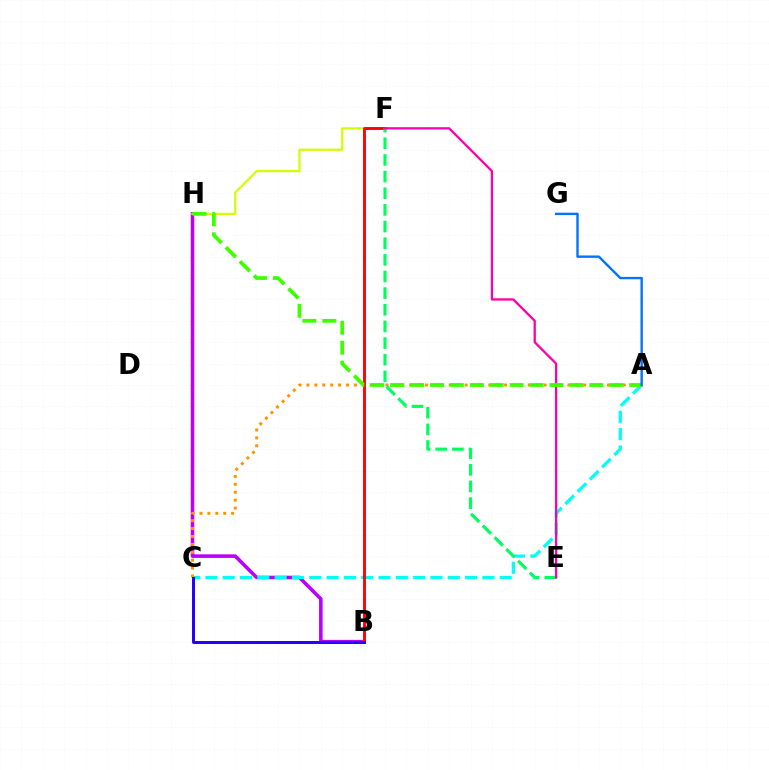{('B', 'H'): [{'color': '#b900ff', 'line_style': 'solid', 'thickness': 2.56}], ('A', 'C'): [{'color': '#00fff6', 'line_style': 'dashed', 'thickness': 2.35}, {'color': '#ff9400', 'line_style': 'dotted', 'thickness': 2.15}], ('F', 'H'): [{'color': '#d1ff00', 'line_style': 'solid', 'thickness': 1.59}], ('B', 'F'): [{'color': '#ff0000', 'line_style': 'solid', 'thickness': 2.07}], ('E', 'F'): [{'color': '#00ff5c', 'line_style': 'dashed', 'thickness': 2.26}, {'color': '#ff00ac', 'line_style': 'solid', 'thickness': 1.66}], ('B', 'C'): [{'color': '#2500ff', 'line_style': 'solid', 'thickness': 2.14}], ('A', 'H'): [{'color': '#3dff00', 'line_style': 'dashed', 'thickness': 2.71}], ('A', 'G'): [{'color': '#0074ff', 'line_style': 'solid', 'thickness': 1.72}]}